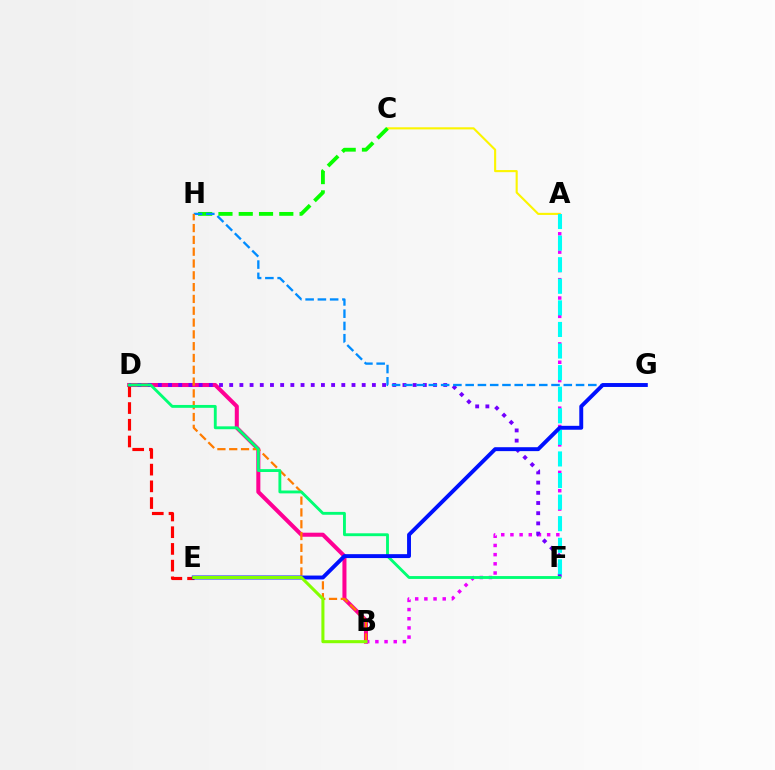{('B', 'D'): [{'color': '#ff0094', 'line_style': 'solid', 'thickness': 2.91}], ('A', 'C'): [{'color': '#fcf500', 'line_style': 'solid', 'thickness': 1.53}], ('A', 'B'): [{'color': '#ee00ff', 'line_style': 'dotted', 'thickness': 2.49}], ('D', 'E'): [{'color': '#ff0000', 'line_style': 'dashed', 'thickness': 2.27}], ('C', 'H'): [{'color': '#08ff00', 'line_style': 'dashed', 'thickness': 2.76}], ('D', 'F'): [{'color': '#7200ff', 'line_style': 'dotted', 'thickness': 2.77}, {'color': '#00ff74', 'line_style': 'solid', 'thickness': 2.06}], ('G', 'H'): [{'color': '#008cff', 'line_style': 'dashed', 'thickness': 1.67}], ('B', 'H'): [{'color': '#ff7c00', 'line_style': 'dashed', 'thickness': 1.6}], ('A', 'F'): [{'color': '#00fff6', 'line_style': 'dashed', 'thickness': 2.93}], ('E', 'G'): [{'color': '#0010ff', 'line_style': 'solid', 'thickness': 2.81}], ('B', 'E'): [{'color': '#84ff00', 'line_style': 'solid', 'thickness': 2.21}]}